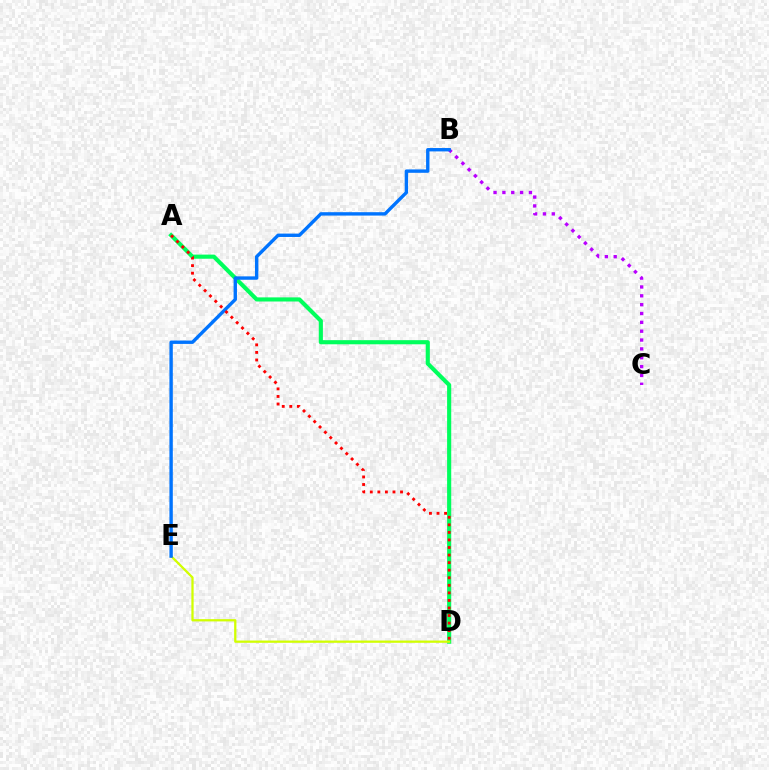{('B', 'C'): [{'color': '#b900ff', 'line_style': 'dotted', 'thickness': 2.4}], ('A', 'D'): [{'color': '#00ff5c', 'line_style': 'solid', 'thickness': 2.97}, {'color': '#ff0000', 'line_style': 'dotted', 'thickness': 2.05}], ('D', 'E'): [{'color': '#d1ff00', 'line_style': 'solid', 'thickness': 1.63}], ('B', 'E'): [{'color': '#0074ff', 'line_style': 'solid', 'thickness': 2.44}]}